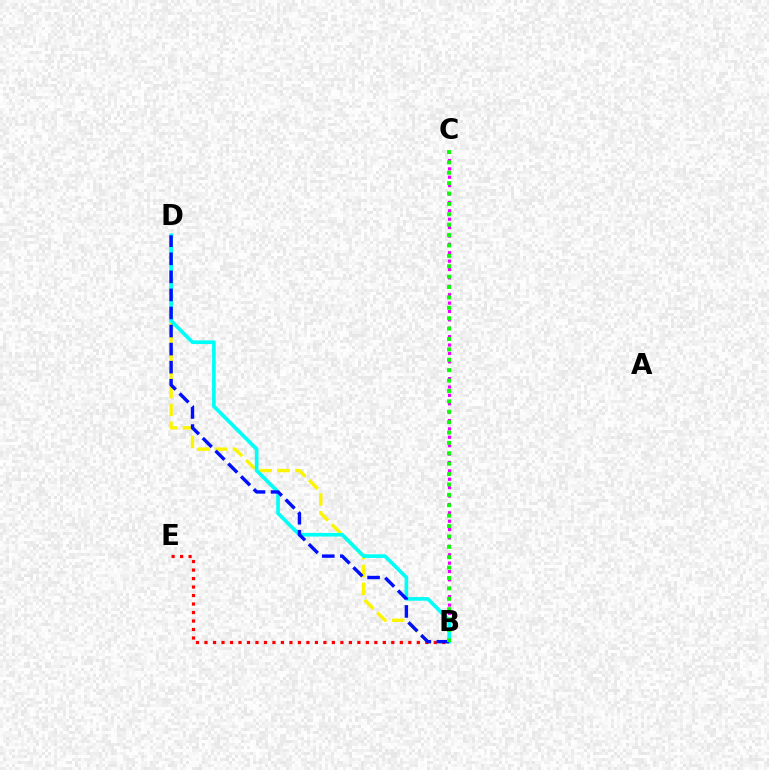{('B', 'C'): [{'color': '#ee00ff', 'line_style': 'dotted', 'thickness': 2.28}, {'color': '#08ff00', 'line_style': 'dotted', 'thickness': 2.82}], ('B', 'D'): [{'color': '#fcf500', 'line_style': 'dashed', 'thickness': 2.43}, {'color': '#00fff6', 'line_style': 'solid', 'thickness': 2.64}, {'color': '#0010ff', 'line_style': 'dashed', 'thickness': 2.45}], ('B', 'E'): [{'color': '#ff0000', 'line_style': 'dotted', 'thickness': 2.31}]}